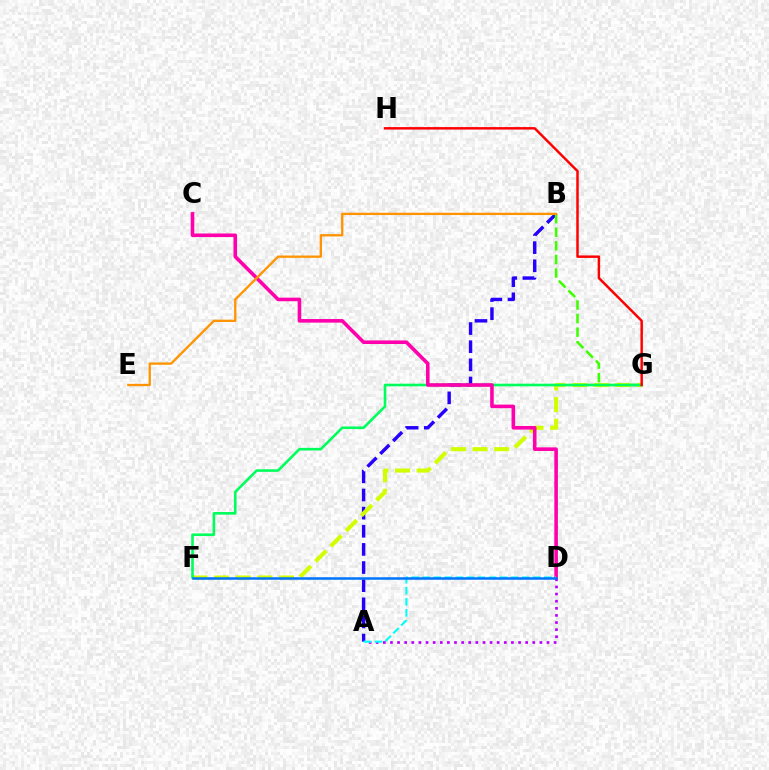{('A', 'B'): [{'color': '#2500ff', 'line_style': 'dashed', 'thickness': 2.46}], ('A', 'D'): [{'color': '#b900ff', 'line_style': 'dotted', 'thickness': 1.93}, {'color': '#00fff6', 'line_style': 'dashed', 'thickness': 1.5}], ('B', 'G'): [{'color': '#3dff00', 'line_style': 'dashed', 'thickness': 1.85}], ('F', 'G'): [{'color': '#d1ff00', 'line_style': 'dashed', 'thickness': 2.94}, {'color': '#00ff5c', 'line_style': 'solid', 'thickness': 1.88}], ('C', 'D'): [{'color': '#ff00ac', 'line_style': 'solid', 'thickness': 2.59}], ('D', 'F'): [{'color': '#0074ff', 'line_style': 'solid', 'thickness': 1.8}], ('B', 'E'): [{'color': '#ff9400', 'line_style': 'solid', 'thickness': 1.67}], ('G', 'H'): [{'color': '#ff0000', 'line_style': 'solid', 'thickness': 1.78}]}